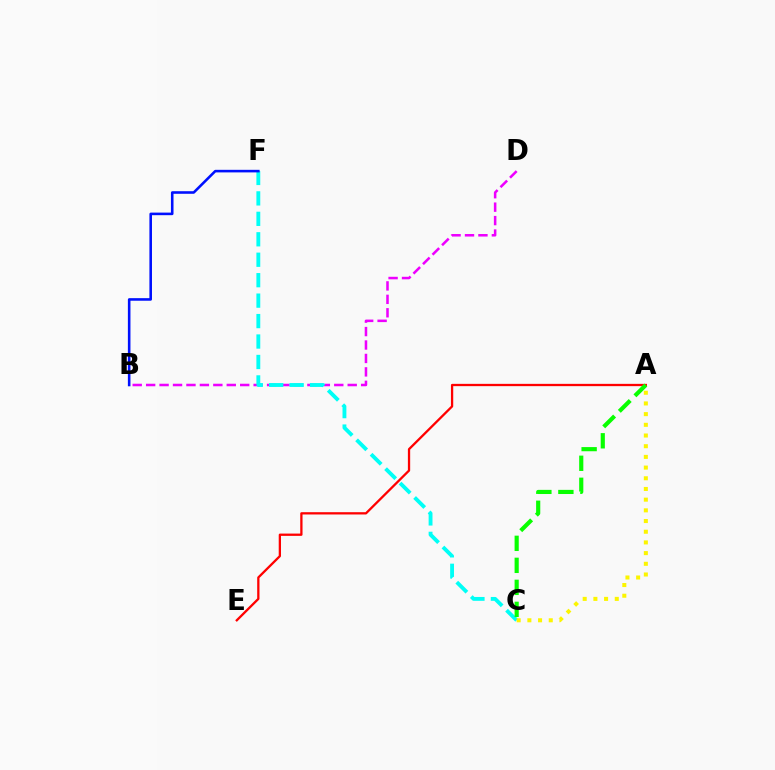{('A', 'E'): [{'color': '#ff0000', 'line_style': 'solid', 'thickness': 1.65}], ('B', 'D'): [{'color': '#ee00ff', 'line_style': 'dashed', 'thickness': 1.83}], ('C', 'F'): [{'color': '#00fff6', 'line_style': 'dashed', 'thickness': 2.78}], ('A', 'C'): [{'color': '#08ff00', 'line_style': 'dashed', 'thickness': 2.99}, {'color': '#fcf500', 'line_style': 'dotted', 'thickness': 2.9}], ('B', 'F'): [{'color': '#0010ff', 'line_style': 'solid', 'thickness': 1.86}]}